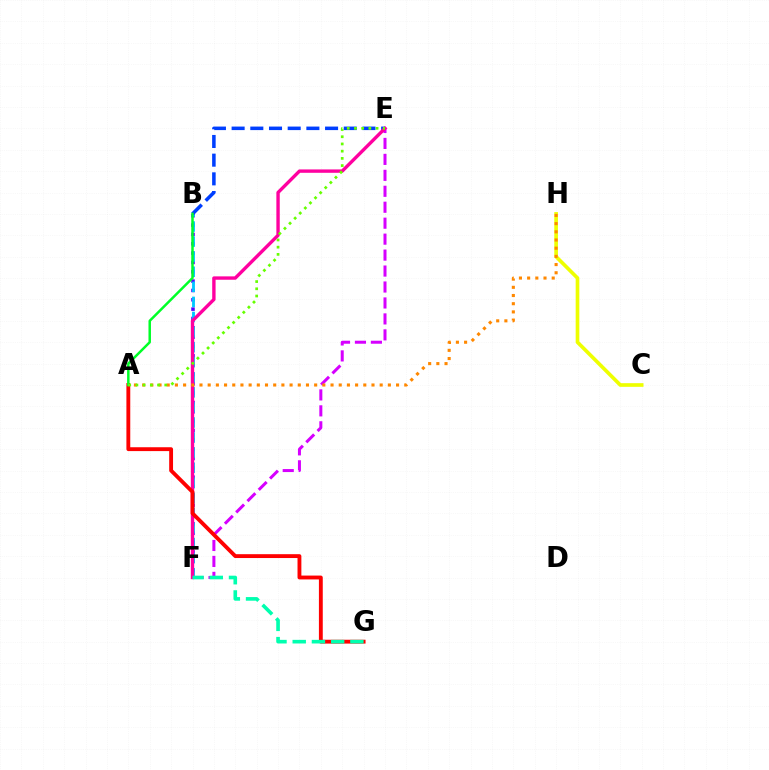{('E', 'F'): [{'color': '#d600ff', 'line_style': 'dashed', 'thickness': 2.17}, {'color': '#ff00a0', 'line_style': 'solid', 'thickness': 2.43}], ('B', 'F'): [{'color': '#4f00ff', 'line_style': 'dotted', 'thickness': 2.54}, {'color': '#00c7ff', 'line_style': 'dashed', 'thickness': 2.05}], ('C', 'H'): [{'color': '#eeff00', 'line_style': 'solid', 'thickness': 2.64}], ('B', 'E'): [{'color': '#003fff', 'line_style': 'dashed', 'thickness': 2.54}], ('A', 'G'): [{'color': '#ff0000', 'line_style': 'solid', 'thickness': 2.78}], ('A', 'H'): [{'color': '#ff8800', 'line_style': 'dotted', 'thickness': 2.23}], ('F', 'G'): [{'color': '#00ffaf', 'line_style': 'dashed', 'thickness': 2.61}], ('A', 'B'): [{'color': '#00ff27', 'line_style': 'solid', 'thickness': 1.79}], ('A', 'E'): [{'color': '#66ff00', 'line_style': 'dotted', 'thickness': 1.96}]}